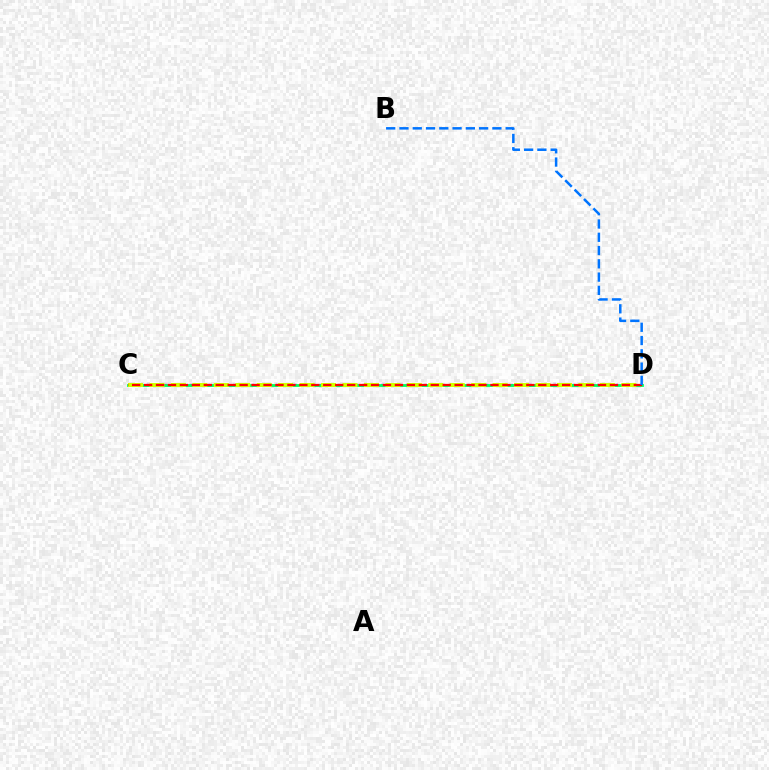{('C', 'D'): [{'color': '#b900ff', 'line_style': 'dotted', 'thickness': 1.68}, {'color': '#00ff5c', 'line_style': 'solid', 'thickness': 2.01}, {'color': '#d1ff00', 'line_style': 'dashed', 'thickness': 2.91}, {'color': '#ff0000', 'line_style': 'dashed', 'thickness': 1.62}], ('B', 'D'): [{'color': '#0074ff', 'line_style': 'dashed', 'thickness': 1.8}]}